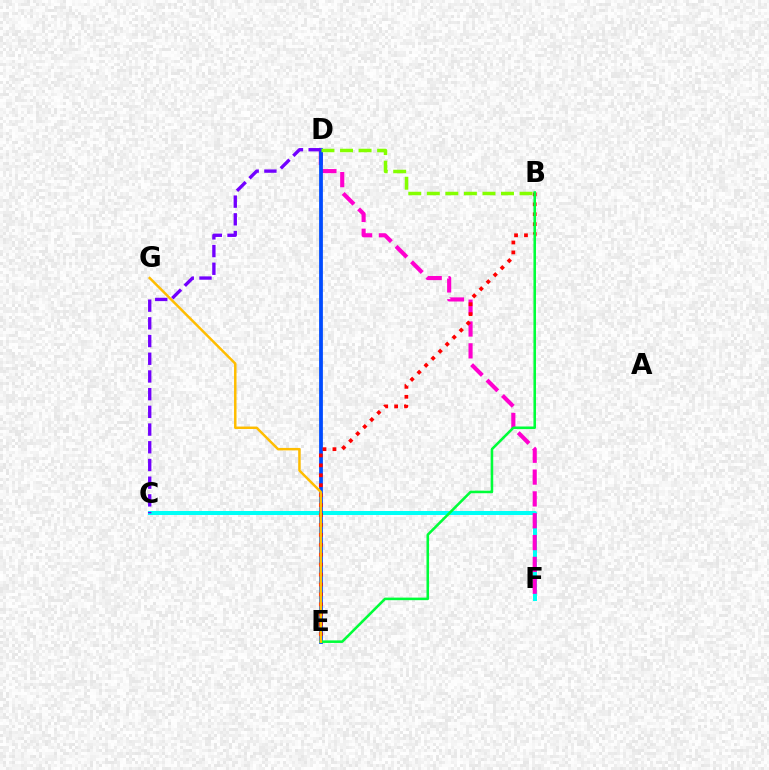{('C', 'F'): [{'color': '#00fff6', 'line_style': 'solid', 'thickness': 2.88}], ('D', 'F'): [{'color': '#ff00cf', 'line_style': 'dashed', 'thickness': 2.97}], ('D', 'E'): [{'color': '#004bff', 'line_style': 'solid', 'thickness': 2.72}], ('B', 'E'): [{'color': '#ff0000', 'line_style': 'dotted', 'thickness': 2.7}, {'color': '#00ff39', 'line_style': 'solid', 'thickness': 1.84}], ('E', 'G'): [{'color': '#ffbd00', 'line_style': 'solid', 'thickness': 1.78}], ('B', 'D'): [{'color': '#84ff00', 'line_style': 'dashed', 'thickness': 2.52}], ('C', 'D'): [{'color': '#7200ff', 'line_style': 'dashed', 'thickness': 2.41}]}